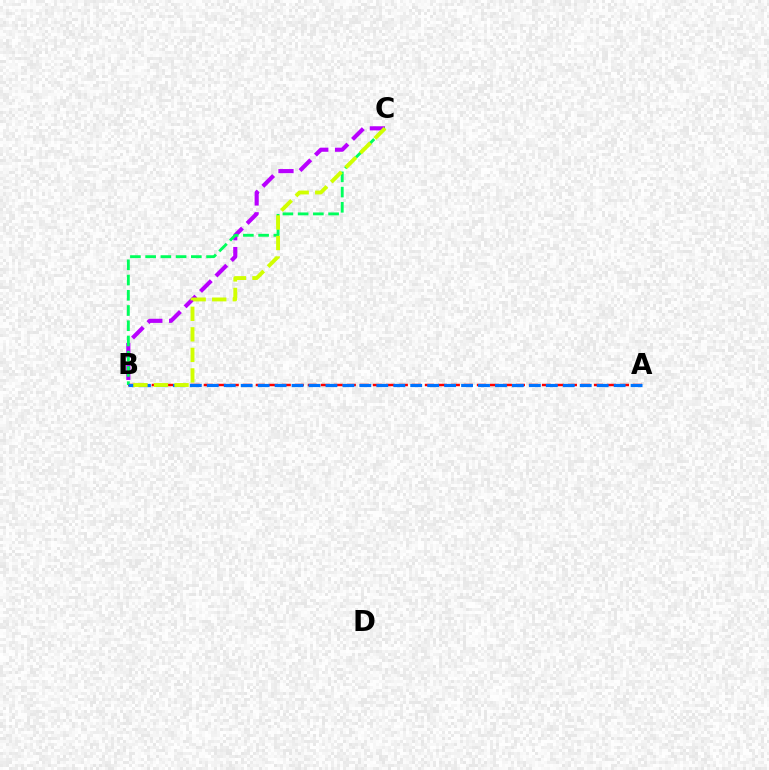{('B', 'C'): [{'color': '#b900ff', 'line_style': 'dashed', 'thickness': 2.96}, {'color': '#00ff5c', 'line_style': 'dashed', 'thickness': 2.07}, {'color': '#d1ff00', 'line_style': 'dashed', 'thickness': 2.79}], ('A', 'B'): [{'color': '#ff0000', 'line_style': 'dashed', 'thickness': 1.77}, {'color': '#0074ff', 'line_style': 'dashed', 'thickness': 2.3}]}